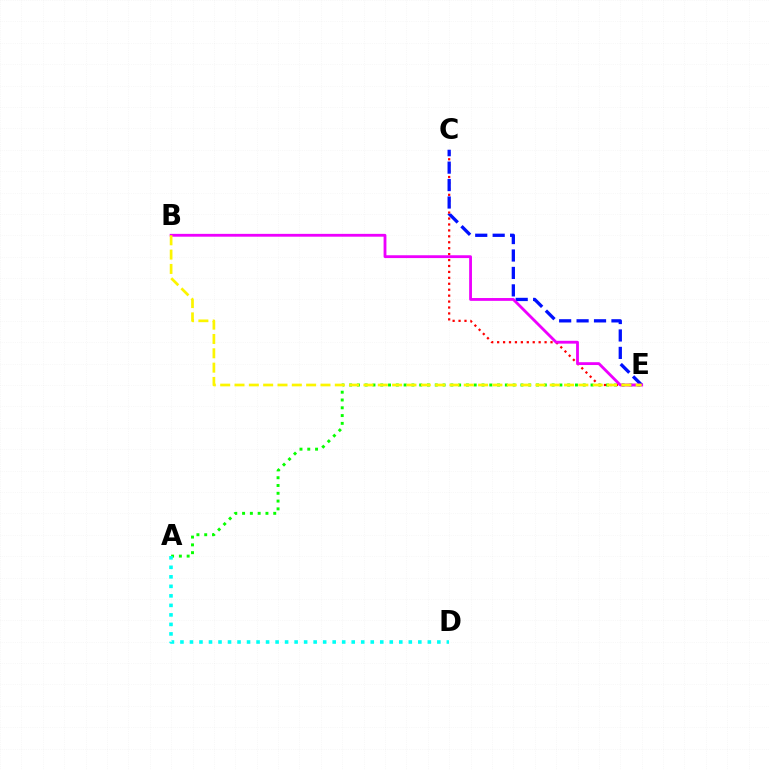{('A', 'E'): [{'color': '#08ff00', 'line_style': 'dotted', 'thickness': 2.12}], ('C', 'E'): [{'color': '#ff0000', 'line_style': 'dotted', 'thickness': 1.61}, {'color': '#0010ff', 'line_style': 'dashed', 'thickness': 2.37}], ('B', 'E'): [{'color': '#ee00ff', 'line_style': 'solid', 'thickness': 2.03}, {'color': '#fcf500', 'line_style': 'dashed', 'thickness': 1.95}], ('A', 'D'): [{'color': '#00fff6', 'line_style': 'dotted', 'thickness': 2.59}]}